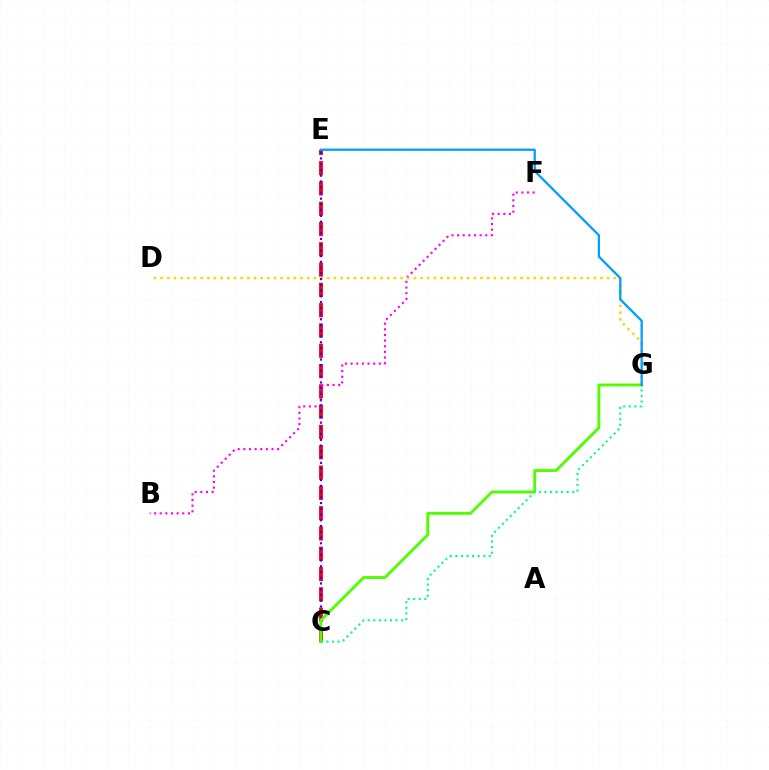{('C', 'E'): [{'color': '#ff0000', 'line_style': 'dashed', 'thickness': 2.76}, {'color': '#3700ff', 'line_style': 'dotted', 'thickness': 1.56}], ('B', 'F'): [{'color': '#ff00ed', 'line_style': 'dotted', 'thickness': 1.53}], ('D', 'G'): [{'color': '#ffd500', 'line_style': 'dotted', 'thickness': 1.81}], ('C', 'G'): [{'color': '#4fff00', 'line_style': 'solid', 'thickness': 2.08}, {'color': '#00ff86', 'line_style': 'dotted', 'thickness': 1.51}], ('E', 'G'): [{'color': '#009eff', 'line_style': 'solid', 'thickness': 1.65}]}